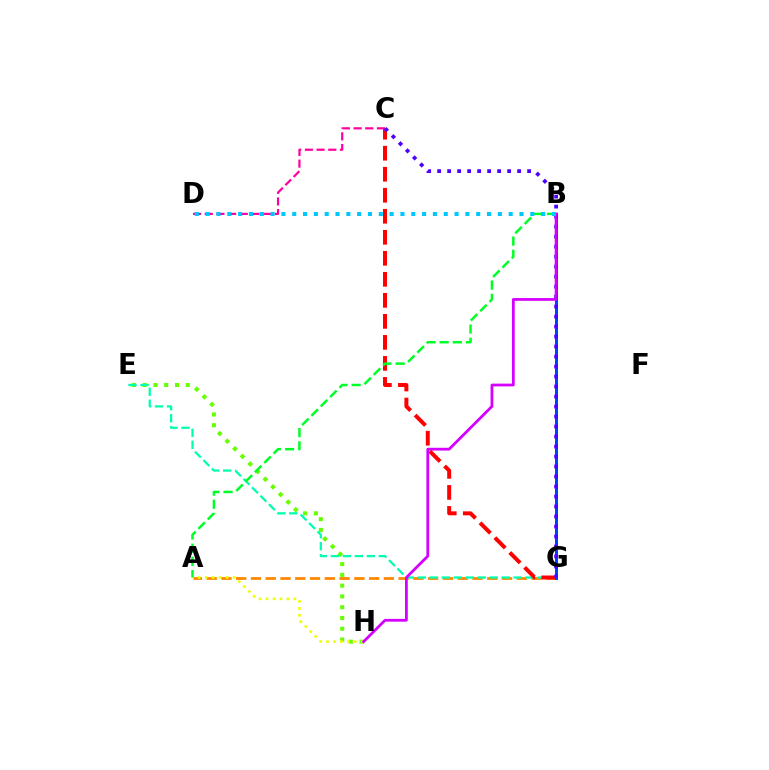{('E', 'H'): [{'color': '#66ff00', 'line_style': 'dotted', 'thickness': 2.93}], ('A', 'G'): [{'color': '#ff8800', 'line_style': 'dashed', 'thickness': 2.01}], ('E', 'G'): [{'color': '#00ffaf', 'line_style': 'dashed', 'thickness': 1.63}], ('A', 'H'): [{'color': '#eeff00', 'line_style': 'dotted', 'thickness': 1.89}], ('C', 'G'): [{'color': '#ff0000', 'line_style': 'dashed', 'thickness': 2.86}, {'color': '#4f00ff', 'line_style': 'dotted', 'thickness': 2.72}], ('A', 'B'): [{'color': '#00ff27', 'line_style': 'dashed', 'thickness': 1.79}], ('C', 'D'): [{'color': '#ff00a0', 'line_style': 'dashed', 'thickness': 1.59}], ('B', 'G'): [{'color': '#003fff', 'line_style': 'solid', 'thickness': 2.13}], ('B', 'H'): [{'color': '#d600ff', 'line_style': 'solid', 'thickness': 2.0}], ('B', 'D'): [{'color': '#00c7ff', 'line_style': 'dotted', 'thickness': 2.94}]}